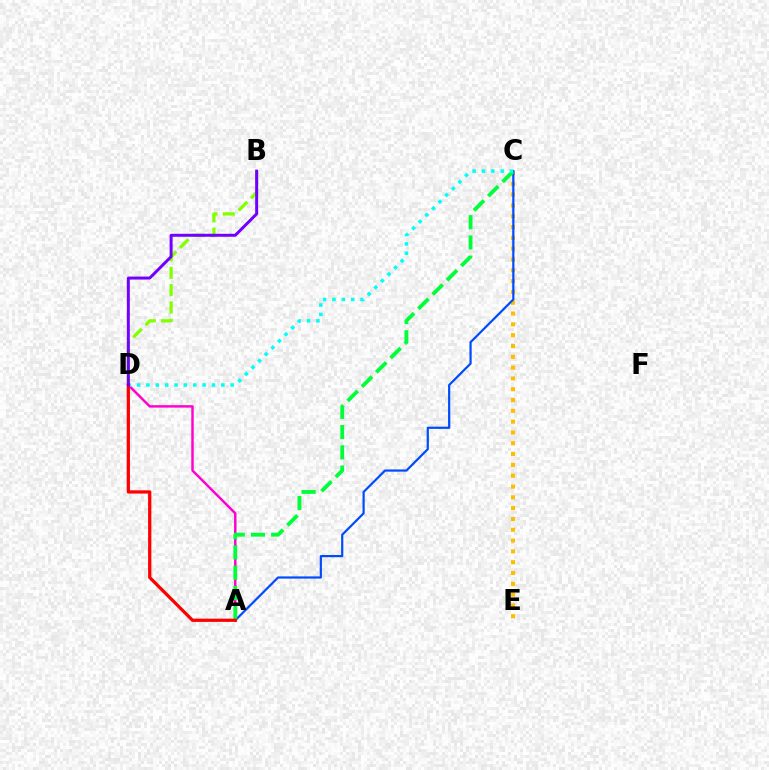{('B', 'D'): [{'color': '#84ff00', 'line_style': 'dashed', 'thickness': 2.36}, {'color': '#7200ff', 'line_style': 'solid', 'thickness': 2.14}], ('A', 'D'): [{'color': '#ff00cf', 'line_style': 'solid', 'thickness': 1.77}, {'color': '#ff0000', 'line_style': 'solid', 'thickness': 2.34}], ('C', 'E'): [{'color': '#ffbd00', 'line_style': 'dotted', 'thickness': 2.94}], ('A', 'C'): [{'color': '#004bff', 'line_style': 'solid', 'thickness': 1.59}, {'color': '#00ff39', 'line_style': 'dashed', 'thickness': 2.75}], ('C', 'D'): [{'color': '#00fff6', 'line_style': 'dotted', 'thickness': 2.54}]}